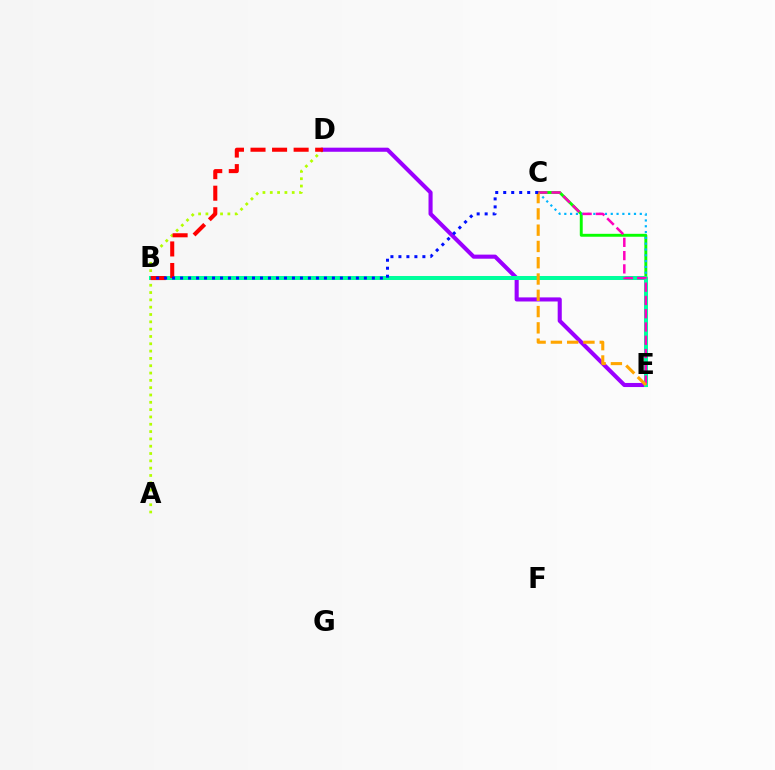{('C', 'E'): [{'color': '#08ff00', 'line_style': 'solid', 'thickness': 2.1}, {'color': '#00b5ff', 'line_style': 'dotted', 'thickness': 1.58}, {'color': '#ff00bd', 'line_style': 'dashed', 'thickness': 1.8}, {'color': '#ffa500', 'line_style': 'dashed', 'thickness': 2.21}], ('A', 'D'): [{'color': '#b3ff00', 'line_style': 'dotted', 'thickness': 1.99}], ('D', 'E'): [{'color': '#9b00ff', 'line_style': 'solid', 'thickness': 2.94}], ('B', 'E'): [{'color': '#00ff9d', 'line_style': 'solid', 'thickness': 2.88}], ('B', 'D'): [{'color': '#ff0000', 'line_style': 'dashed', 'thickness': 2.93}], ('B', 'C'): [{'color': '#0010ff', 'line_style': 'dotted', 'thickness': 2.17}]}